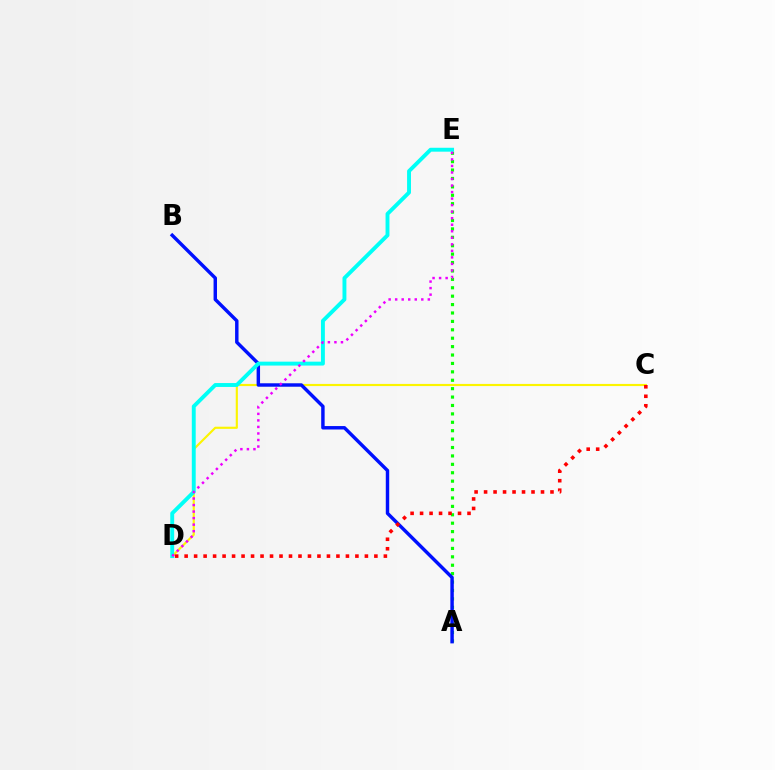{('A', 'E'): [{'color': '#08ff00', 'line_style': 'dotted', 'thickness': 2.28}], ('C', 'D'): [{'color': '#fcf500', 'line_style': 'solid', 'thickness': 1.55}, {'color': '#ff0000', 'line_style': 'dotted', 'thickness': 2.58}], ('A', 'B'): [{'color': '#0010ff', 'line_style': 'solid', 'thickness': 2.48}], ('D', 'E'): [{'color': '#00fff6', 'line_style': 'solid', 'thickness': 2.81}, {'color': '#ee00ff', 'line_style': 'dotted', 'thickness': 1.77}]}